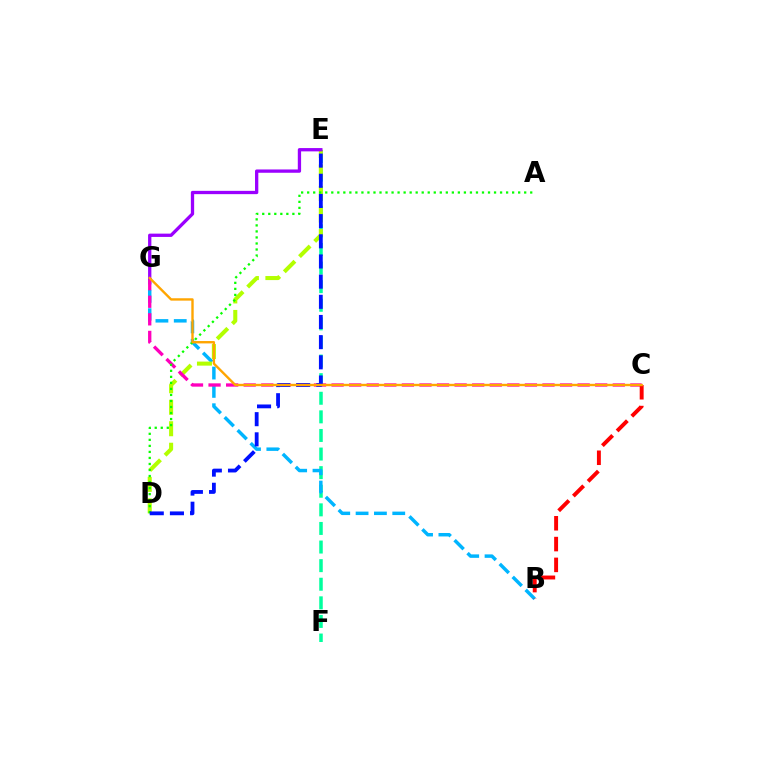{('E', 'F'): [{'color': '#00ff9d', 'line_style': 'dashed', 'thickness': 2.53}], ('B', 'G'): [{'color': '#00b5ff', 'line_style': 'dashed', 'thickness': 2.49}], ('D', 'E'): [{'color': '#b3ff00', 'line_style': 'dashed', 'thickness': 2.92}, {'color': '#0010ff', 'line_style': 'dashed', 'thickness': 2.74}], ('C', 'G'): [{'color': '#ff00bd', 'line_style': 'dashed', 'thickness': 2.39}, {'color': '#ffa500', 'line_style': 'solid', 'thickness': 1.71}], ('A', 'D'): [{'color': '#08ff00', 'line_style': 'dotted', 'thickness': 1.64}], ('B', 'C'): [{'color': '#ff0000', 'line_style': 'dashed', 'thickness': 2.83}], ('E', 'G'): [{'color': '#9b00ff', 'line_style': 'solid', 'thickness': 2.37}]}